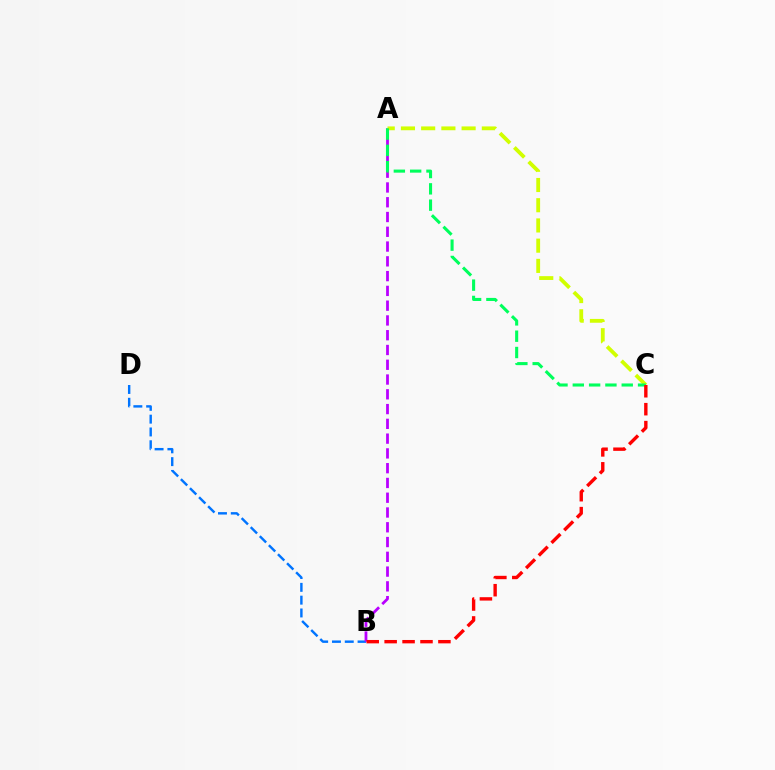{('B', 'D'): [{'color': '#0074ff', 'line_style': 'dashed', 'thickness': 1.74}], ('A', 'B'): [{'color': '#b900ff', 'line_style': 'dashed', 'thickness': 2.01}], ('A', 'C'): [{'color': '#d1ff00', 'line_style': 'dashed', 'thickness': 2.75}, {'color': '#00ff5c', 'line_style': 'dashed', 'thickness': 2.22}], ('B', 'C'): [{'color': '#ff0000', 'line_style': 'dashed', 'thickness': 2.43}]}